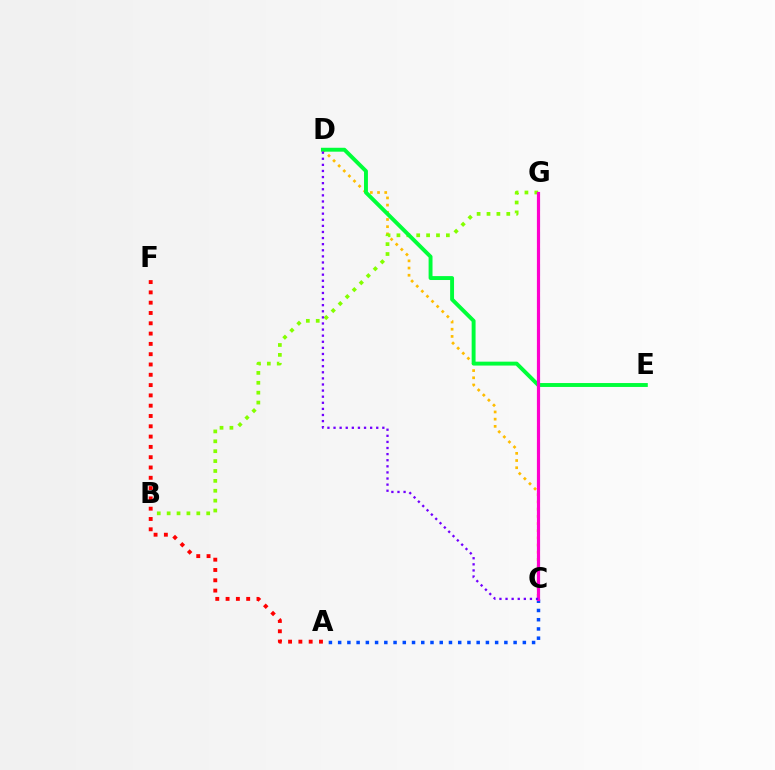{('C', 'D'): [{'color': '#ffbd00', 'line_style': 'dotted', 'thickness': 1.95}, {'color': '#7200ff', 'line_style': 'dotted', 'thickness': 1.66}], ('A', 'F'): [{'color': '#ff0000', 'line_style': 'dotted', 'thickness': 2.8}], ('A', 'C'): [{'color': '#004bff', 'line_style': 'dotted', 'thickness': 2.51}], ('B', 'G'): [{'color': '#84ff00', 'line_style': 'dotted', 'thickness': 2.69}], ('D', 'E'): [{'color': '#00ff39', 'line_style': 'solid', 'thickness': 2.81}], ('C', 'G'): [{'color': '#00fff6', 'line_style': 'dashed', 'thickness': 2.2}, {'color': '#ff00cf', 'line_style': 'solid', 'thickness': 2.28}]}